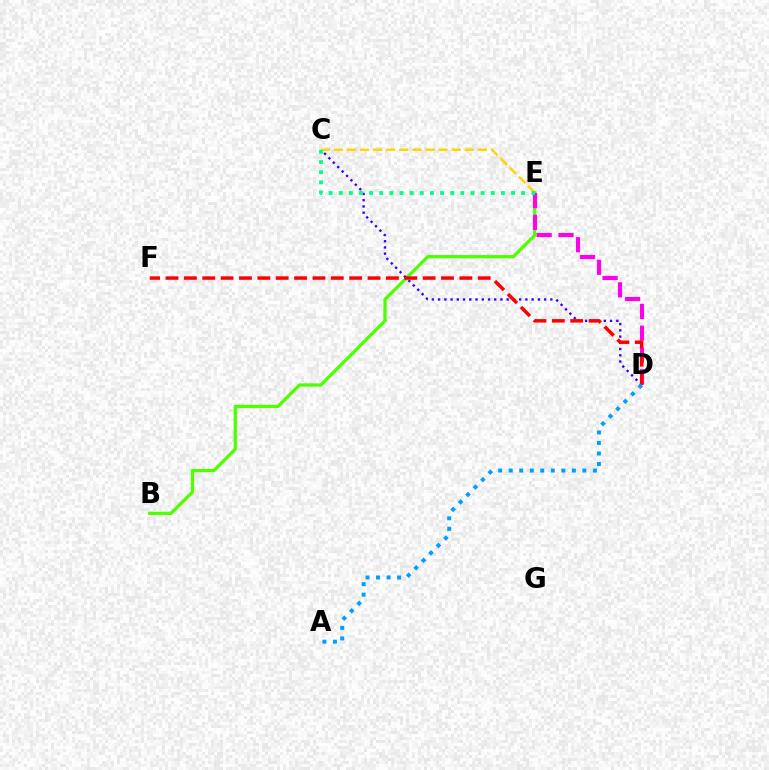{('B', 'E'): [{'color': '#4fff00', 'line_style': 'solid', 'thickness': 2.34}], ('C', 'D'): [{'color': '#3700ff', 'line_style': 'dotted', 'thickness': 1.69}], ('D', 'E'): [{'color': '#ff00ed', 'line_style': 'dashed', 'thickness': 2.96}], ('C', 'E'): [{'color': '#ffd500', 'line_style': 'dashed', 'thickness': 1.78}, {'color': '#00ff86', 'line_style': 'dotted', 'thickness': 2.75}], ('D', 'F'): [{'color': '#ff0000', 'line_style': 'dashed', 'thickness': 2.49}], ('A', 'D'): [{'color': '#009eff', 'line_style': 'dotted', 'thickness': 2.86}]}